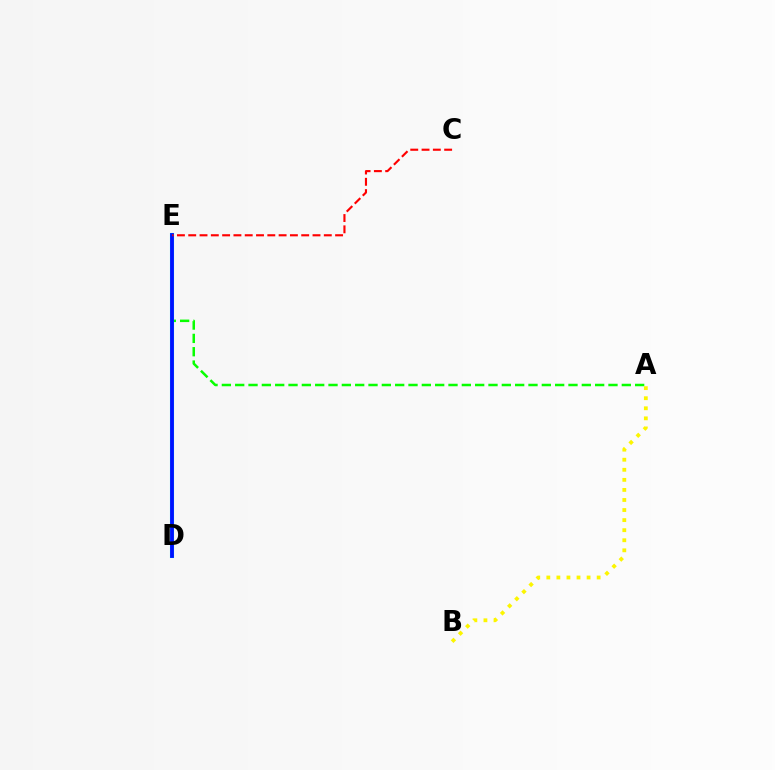{('D', 'E'): [{'color': '#ee00ff', 'line_style': 'dashed', 'thickness': 1.55}, {'color': '#00fff6', 'line_style': 'solid', 'thickness': 2.94}, {'color': '#0010ff', 'line_style': 'solid', 'thickness': 2.73}], ('A', 'E'): [{'color': '#08ff00', 'line_style': 'dashed', 'thickness': 1.81}], ('C', 'E'): [{'color': '#ff0000', 'line_style': 'dashed', 'thickness': 1.53}], ('A', 'B'): [{'color': '#fcf500', 'line_style': 'dotted', 'thickness': 2.73}]}